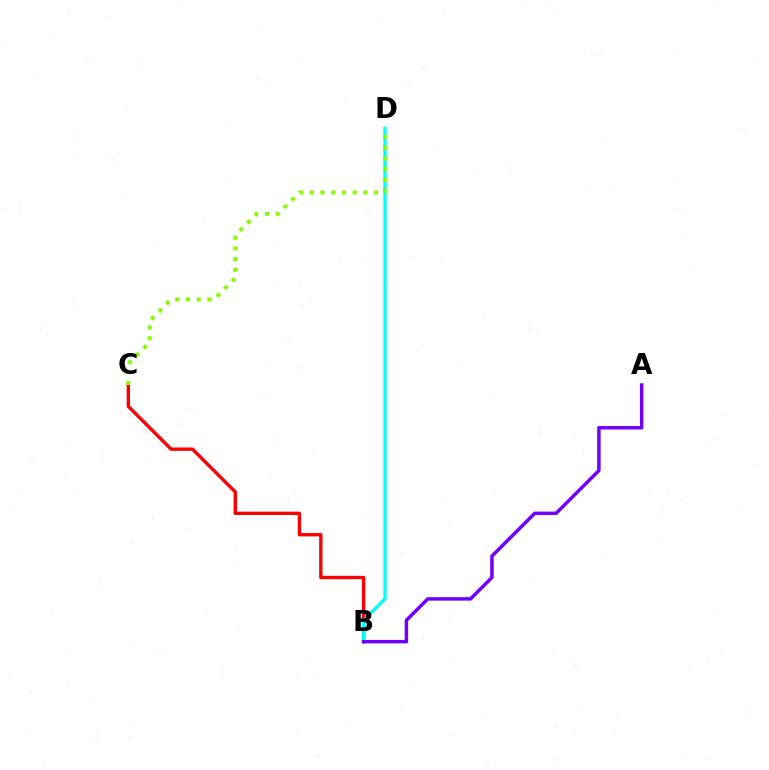{('B', 'C'): [{'color': '#ff0000', 'line_style': 'solid', 'thickness': 2.42}], ('B', 'D'): [{'color': '#00fff6', 'line_style': 'solid', 'thickness': 2.37}], ('A', 'B'): [{'color': '#7200ff', 'line_style': 'solid', 'thickness': 2.5}], ('C', 'D'): [{'color': '#84ff00', 'line_style': 'dotted', 'thickness': 2.92}]}